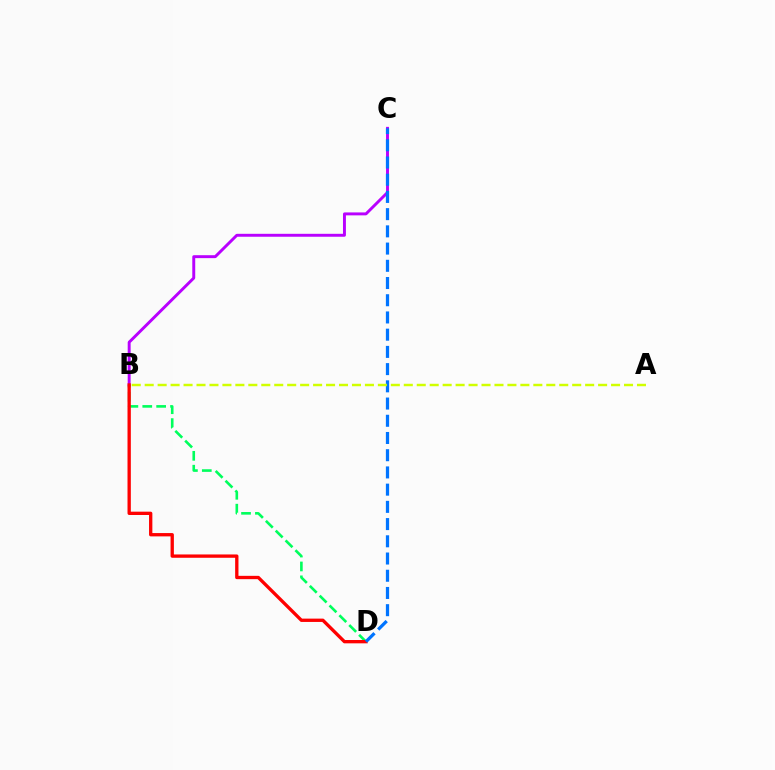{('B', 'C'): [{'color': '#b900ff', 'line_style': 'solid', 'thickness': 2.11}], ('B', 'D'): [{'color': '#00ff5c', 'line_style': 'dashed', 'thickness': 1.89}, {'color': '#ff0000', 'line_style': 'solid', 'thickness': 2.39}], ('C', 'D'): [{'color': '#0074ff', 'line_style': 'dashed', 'thickness': 2.34}], ('A', 'B'): [{'color': '#d1ff00', 'line_style': 'dashed', 'thickness': 1.76}]}